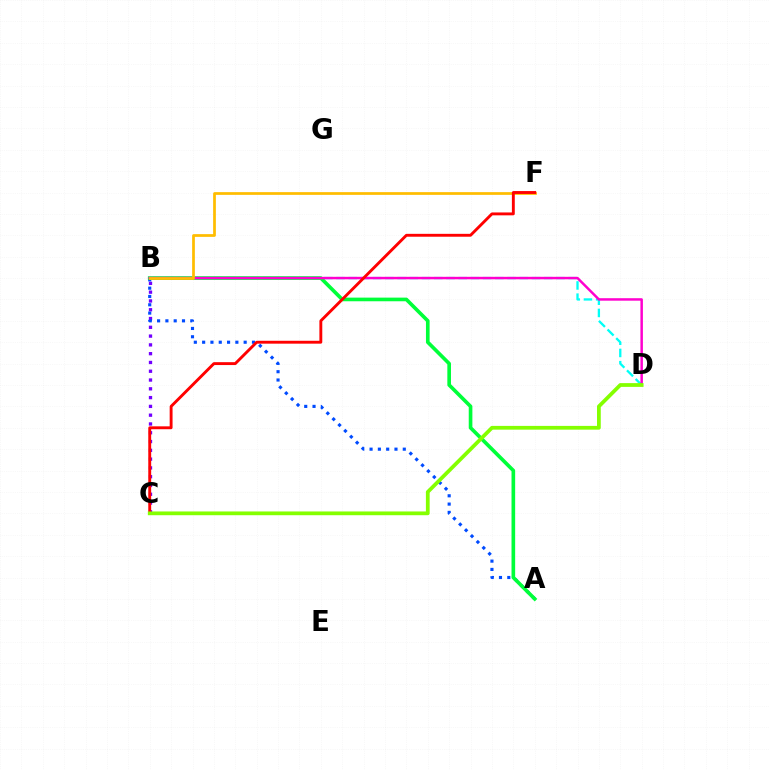{('B', 'C'): [{'color': '#7200ff', 'line_style': 'dotted', 'thickness': 2.39}], ('B', 'D'): [{'color': '#00fff6', 'line_style': 'dashed', 'thickness': 1.66}, {'color': '#ff00cf', 'line_style': 'solid', 'thickness': 1.79}], ('A', 'B'): [{'color': '#004bff', 'line_style': 'dotted', 'thickness': 2.26}, {'color': '#00ff39', 'line_style': 'solid', 'thickness': 2.62}], ('B', 'F'): [{'color': '#ffbd00', 'line_style': 'solid', 'thickness': 1.96}], ('C', 'F'): [{'color': '#ff0000', 'line_style': 'solid', 'thickness': 2.08}], ('C', 'D'): [{'color': '#84ff00', 'line_style': 'solid', 'thickness': 2.7}]}